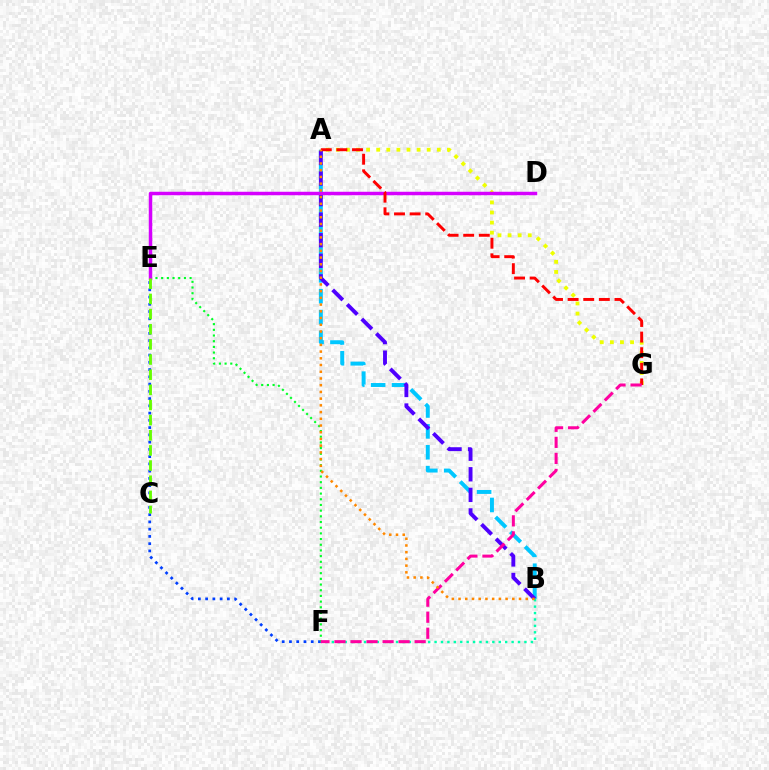{('A', 'G'): [{'color': '#eeff00', 'line_style': 'dotted', 'thickness': 2.74}, {'color': '#ff0000', 'line_style': 'dashed', 'thickness': 2.12}], ('E', 'F'): [{'color': '#003fff', 'line_style': 'dotted', 'thickness': 1.97}, {'color': '#00ff27', 'line_style': 'dotted', 'thickness': 1.54}], ('A', 'B'): [{'color': '#00c7ff', 'line_style': 'dashed', 'thickness': 2.84}, {'color': '#4f00ff', 'line_style': 'dashed', 'thickness': 2.79}, {'color': '#ff8800', 'line_style': 'dotted', 'thickness': 1.83}], ('B', 'F'): [{'color': '#00ffaf', 'line_style': 'dotted', 'thickness': 1.74}], ('D', 'E'): [{'color': '#d600ff', 'line_style': 'solid', 'thickness': 2.5}], ('C', 'E'): [{'color': '#66ff00', 'line_style': 'dashed', 'thickness': 2.06}], ('F', 'G'): [{'color': '#ff00a0', 'line_style': 'dashed', 'thickness': 2.18}]}